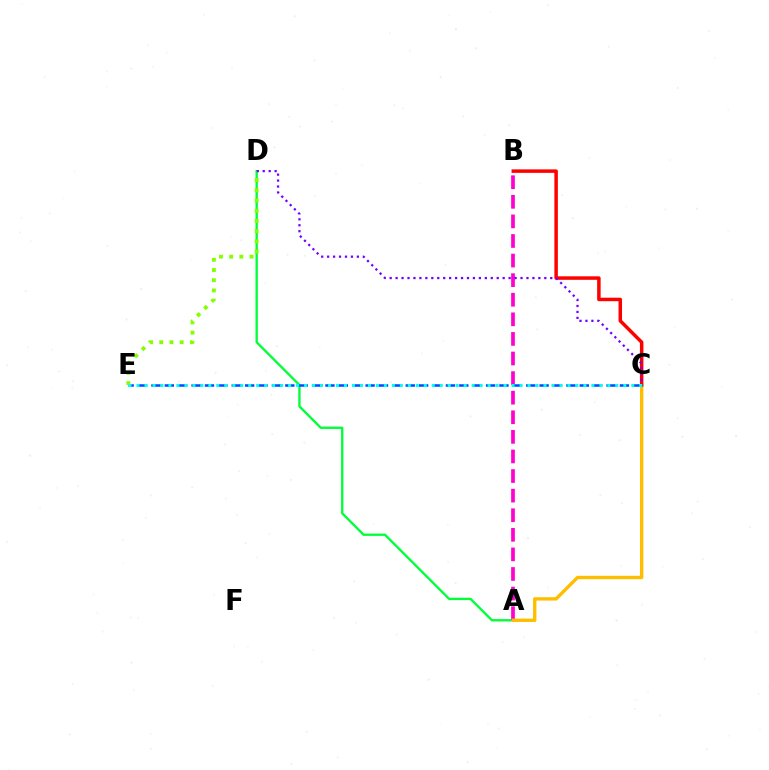{('A', 'D'): [{'color': '#00ff39', 'line_style': 'solid', 'thickness': 1.68}], ('A', 'B'): [{'color': '#ff00cf', 'line_style': 'dashed', 'thickness': 2.66}], ('A', 'C'): [{'color': '#ffbd00', 'line_style': 'solid', 'thickness': 2.42}], ('B', 'C'): [{'color': '#ff0000', 'line_style': 'solid', 'thickness': 2.52}], ('C', 'E'): [{'color': '#004bff', 'line_style': 'dashed', 'thickness': 1.82}, {'color': '#00fff6', 'line_style': 'dotted', 'thickness': 2.17}], ('D', 'E'): [{'color': '#84ff00', 'line_style': 'dotted', 'thickness': 2.77}], ('C', 'D'): [{'color': '#7200ff', 'line_style': 'dotted', 'thickness': 1.62}]}